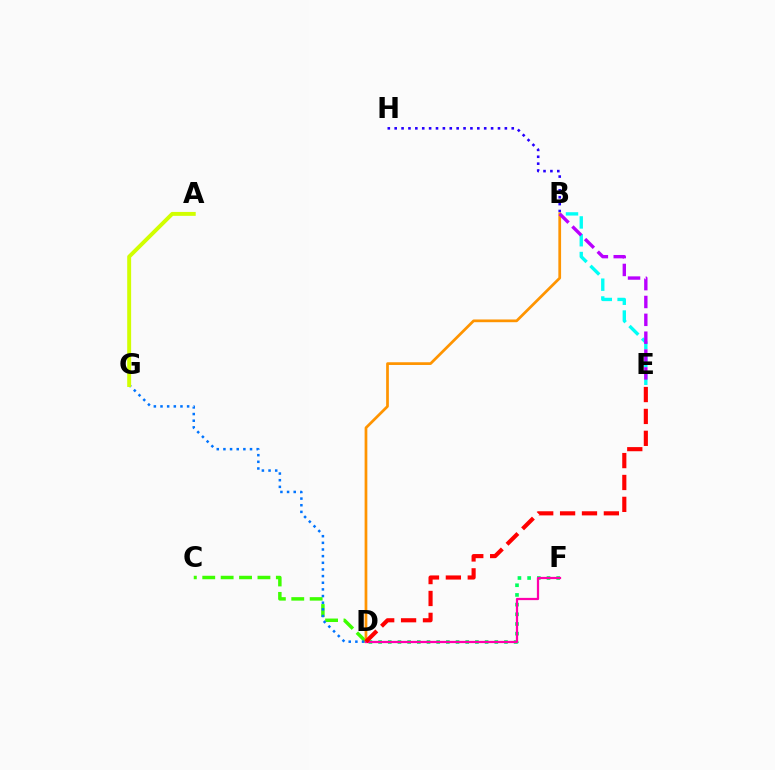{('B', 'E'): [{'color': '#00fff6', 'line_style': 'dashed', 'thickness': 2.42}, {'color': '#b900ff', 'line_style': 'dashed', 'thickness': 2.43}], ('C', 'D'): [{'color': '#3dff00', 'line_style': 'dashed', 'thickness': 2.5}], ('D', 'F'): [{'color': '#00ff5c', 'line_style': 'dotted', 'thickness': 2.63}, {'color': '#ff00ac', 'line_style': 'solid', 'thickness': 1.61}], ('B', 'H'): [{'color': '#2500ff', 'line_style': 'dotted', 'thickness': 1.87}], ('B', 'D'): [{'color': '#ff9400', 'line_style': 'solid', 'thickness': 1.96}], ('D', 'G'): [{'color': '#0074ff', 'line_style': 'dotted', 'thickness': 1.81}], ('D', 'E'): [{'color': '#ff0000', 'line_style': 'dashed', 'thickness': 2.97}], ('A', 'G'): [{'color': '#d1ff00', 'line_style': 'solid', 'thickness': 2.82}]}